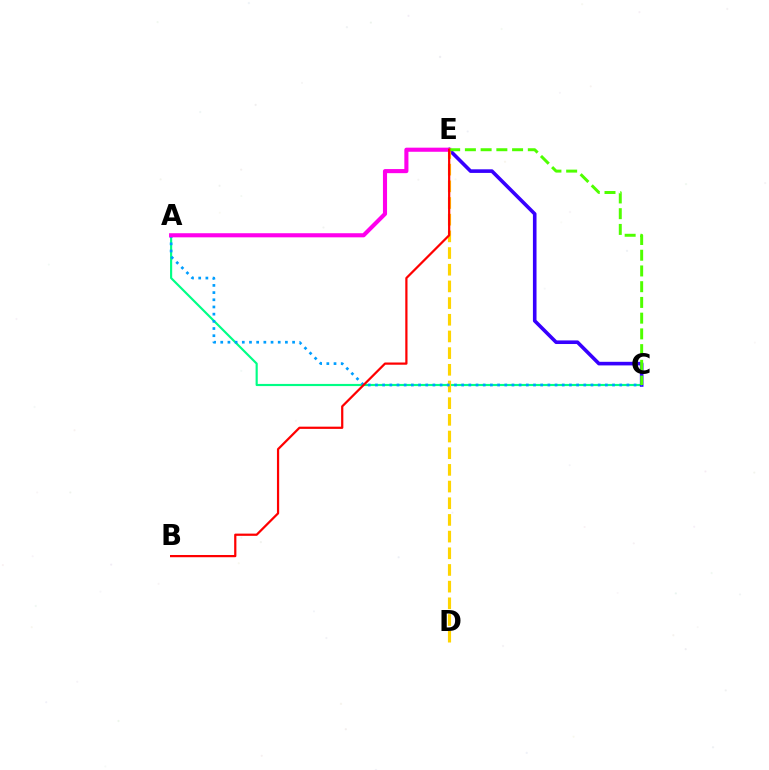{('A', 'C'): [{'color': '#00ff86', 'line_style': 'solid', 'thickness': 1.55}, {'color': '#009eff', 'line_style': 'dotted', 'thickness': 1.95}], ('C', 'E'): [{'color': '#3700ff', 'line_style': 'solid', 'thickness': 2.6}, {'color': '#4fff00', 'line_style': 'dashed', 'thickness': 2.14}], ('D', 'E'): [{'color': '#ffd500', 'line_style': 'dashed', 'thickness': 2.27}], ('A', 'E'): [{'color': '#ff00ed', 'line_style': 'solid', 'thickness': 2.96}], ('B', 'E'): [{'color': '#ff0000', 'line_style': 'solid', 'thickness': 1.61}]}